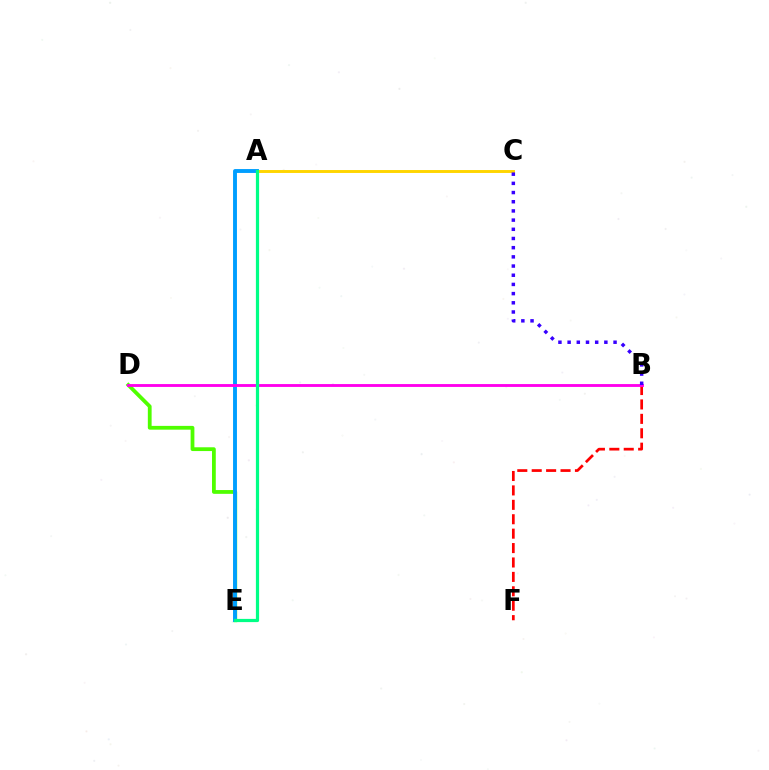{('A', 'C'): [{'color': '#ffd500', 'line_style': 'solid', 'thickness': 2.1}], ('B', 'F'): [{'color': '#ff0000', 'line_style': 'dashed', 'thickness': 1.96}], ('D', 'E'): [{'color': '#4fff00', 'line_style': 'solid', 'thickness': 2.72}], ('A', 'E'): [{'color': '#009eff', 'line_style': 'solid', 'thickness': 2.8}, {'color': '#00ff86', 'line_style': 'solid', 'thickness': 2.31}], ('B', 'D'): [{'color': '#ff00ed', 'line_style': 'solid', 'thickness': 2.06}], ('B', 'C'): [{'color': '#3700ff', 'line_style': 'dotted', 'thickness': 2.5}]}